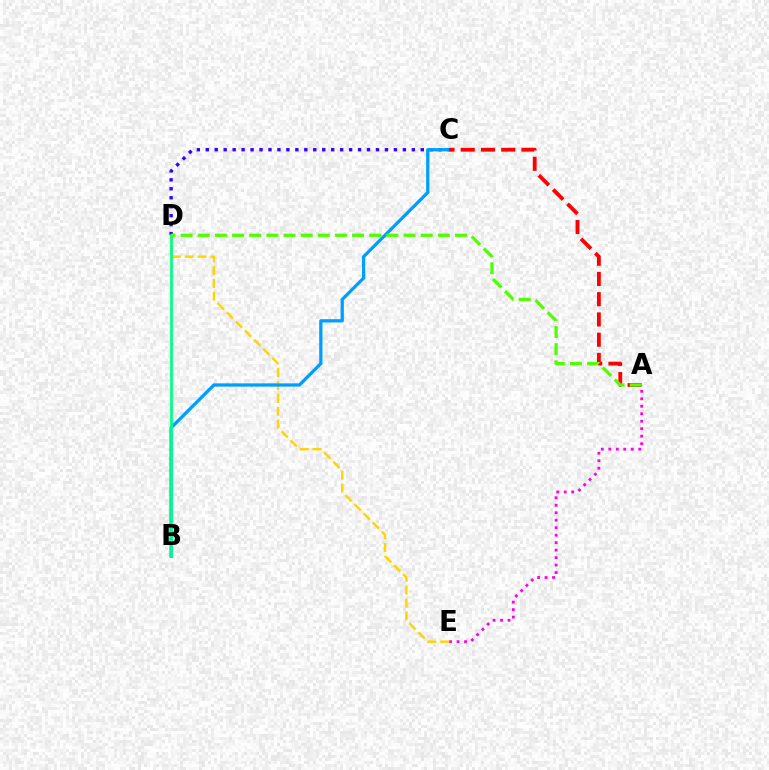{('A', 'E'): [{'color': '#ff00ed', 'line_style': 'dotted', 'thickness': 2.03}], ('C', 'D'): [{'color': '#3700ff', 'line_style': 'dotted', 'thickness': 2.43}], ('D', 'E'): [{'color': '#ffd500', 'line_style': 'dashed', 'thickness': 1.75}], ('B', 'C'): [{'color': '#009eff', 'line_style': 'solid', 'thickness': 2.36}], ('A', 'C'): [{'color': '#ff0000', 'line_style': 'dashed', 'thickness': 2.75}], ('B', 'D'): [{'color': '#00ff86', 'line_style': 'solid', 'thickness': 1.98}], ('A', 'D'): [{'color': '#4fff00', 'line_style': 'dashed', 'thickness': 2.33}]}